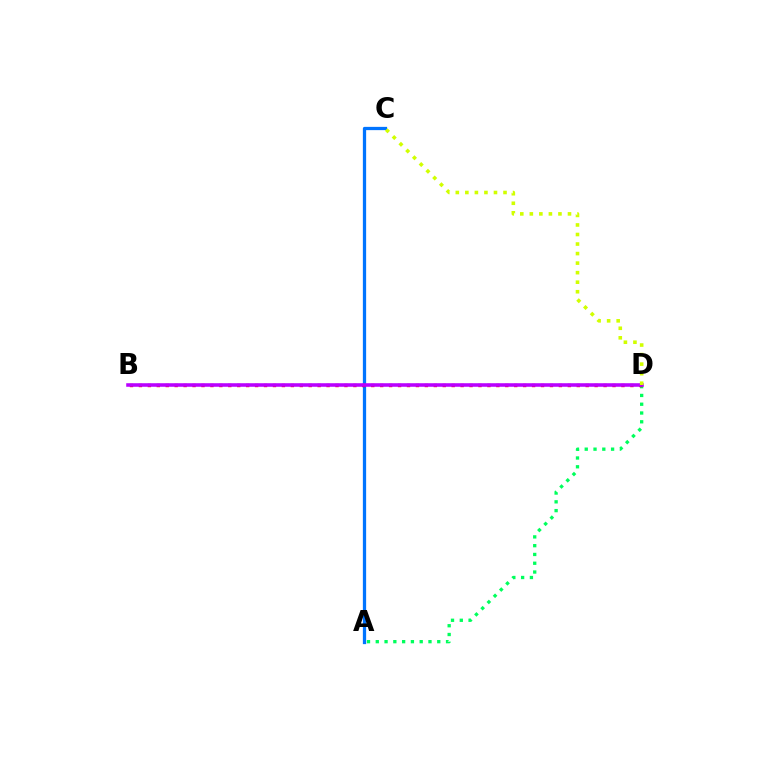{('A', 'C'): [{'color': '#0074ff', 'line_style': 'solid', 'thickness': 2.35}], ('A', 'D'): [{'color': '#00ff5c', 'line_style': 'dotted', 'thickness': 2.39}], ('B', 'D'): [{'color': '#ff0000', 'line_style': 'dotted', 'thickness': 2.43}, {'color': '#b900ff', 'line_style': 'solid', 'thickness': 2.56}], ('C', 'D'): [{'color': '#d1ff00', 'line_style': 'dotted', 'thickness': 2.59}]}